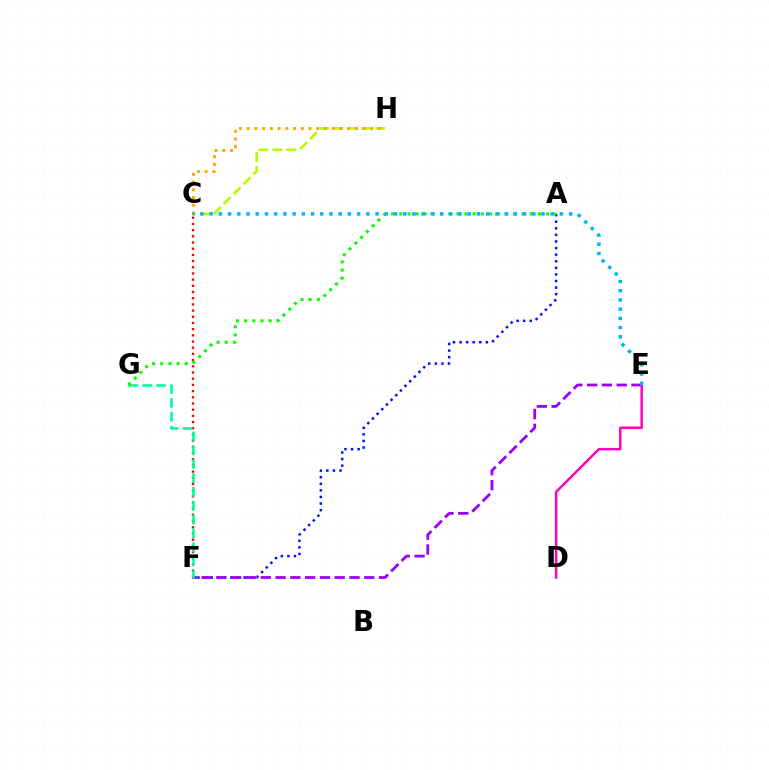{('A', 'F'): [{'color': '#0010ff', 'line_style': 'dotted', 'thickness': 1.79}], ('C', 'F'): [{'color': '#ff0000', 'line_style': 'dotted', 'thickness': 1.68}], ('E', 'F'): [{'color': '#9b00ff', 'line_style': 'dashed', 'thickness': 2.01}], ('D', 'E'): [{'color': '#ff00bd', 'line_style': 'solid', 'thickness': 1.77}], ('C', 'H'): [{'color': '#b3ff00', 'line_style': 'dashed', 'thickness': 1.9}, {'color': '#ffa500', 'line_style': 'dotted', 'thickness': 2.1}], ('F', 'G'): [{'color': '#00ff9d', 'line_style': 'dashed', 'thickness': 1.89}], ('A', 'G'): [{'color': '#08ff00', 'line_style': 'dotted', 'thickness': 2.21}], ('C', 'E'): [{'color': '#00b5ff', 'line_style': 'dotted', 'thickness': 2.5}]}